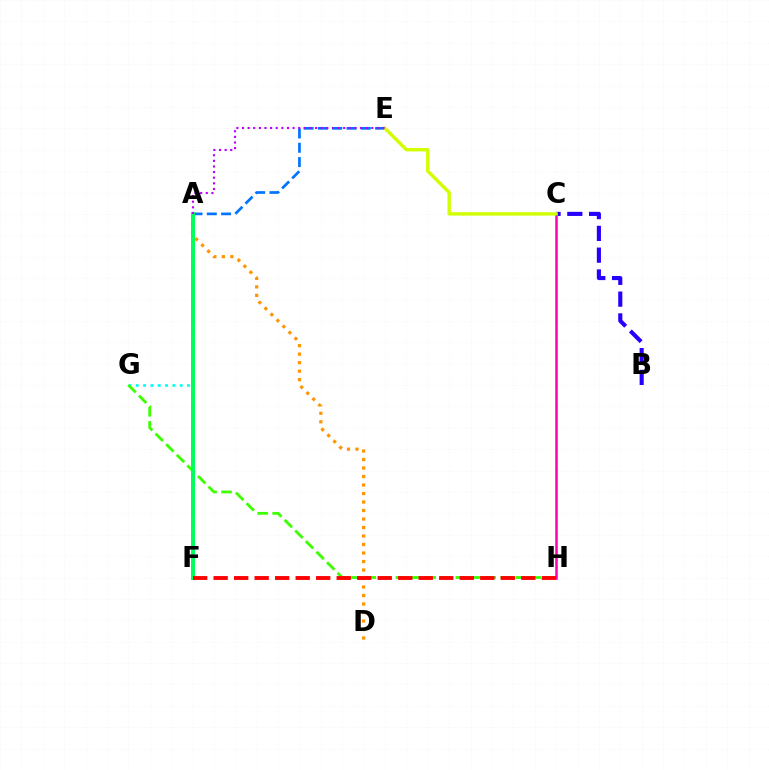{('A', 'E'): [{'color': '#0074ff', 'line_style': 'dashed', 'thickness': 1.94}, {'color': '#b900ff', 'line_style': 'dotted', 'thickness': 1.53}], ('C', 'H'): [{'color': '#ff00ac', 'line_style': 'solid', 'thickness': 1.81}], ('A', 'D'): [{'color': '#ff9400', 'line_style': 'dotted', 'thickness': 2.31}], ('A', 'G'): [{'color': '#00fff6', 'line_style': 'dotted', 'thickness': 1.99}], ('G', 'H'): [{'color': '#3dff00', 'line_style': 'dashed', 'thickness': 2.04}], ('B', 'C'): [{'color': '#2500ff', 'line_style': 'dashed', 'thickness': 2.96}], ('A', 'F'): [{'color': '#00ff5c', 'line_style': 'solid', 'thickness': 2.89}], ('F', 'H'): [{'color': '#ff0000', 'line_style': 'dashed', 'thickness': 2.79}], ('C', 'E'): [{'color': '#d1ff00', 'line_style': 'solid', 'thickness': 2.46}]}